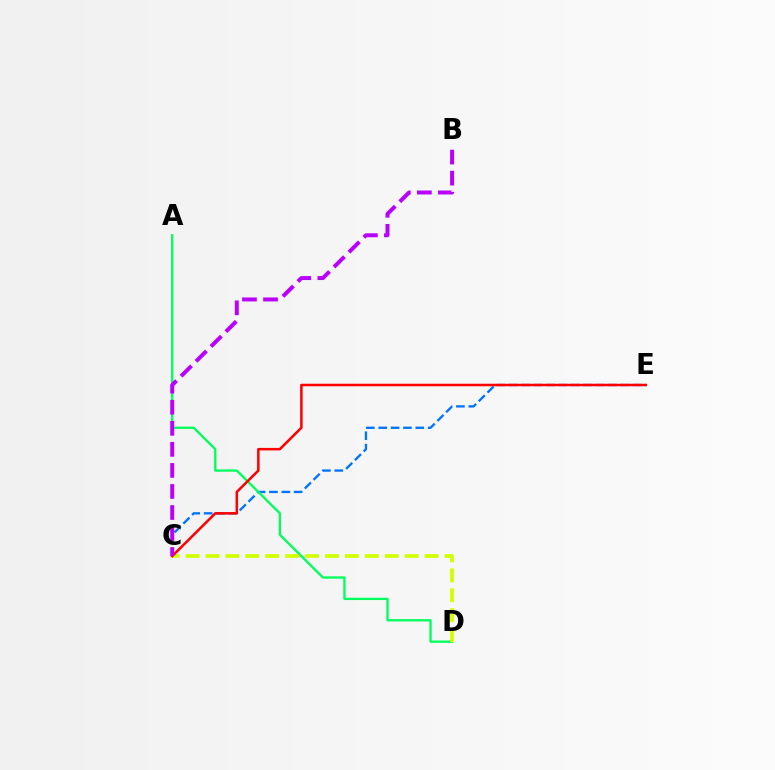{('C', 'E'): [{'color': '#0074ff', 'line_style': 'dashed', 'thickness': 1.68}, {'color': '#ff0000', 'line_style': 'solid', 'thickness': 1.81}], ('A', 'D'): [{'color': '#00ff5c', 'line_style': 'solid', 'thickness': 1.67}], ('C', 'D'): [{'color': '#d1ff00', 'line_style': 'dashed', 'thickness': 2.7}], ('B', 'C'): [{'color': '#b900ff', 'line_style': 'dashed', 'thickness': 2.86}]}